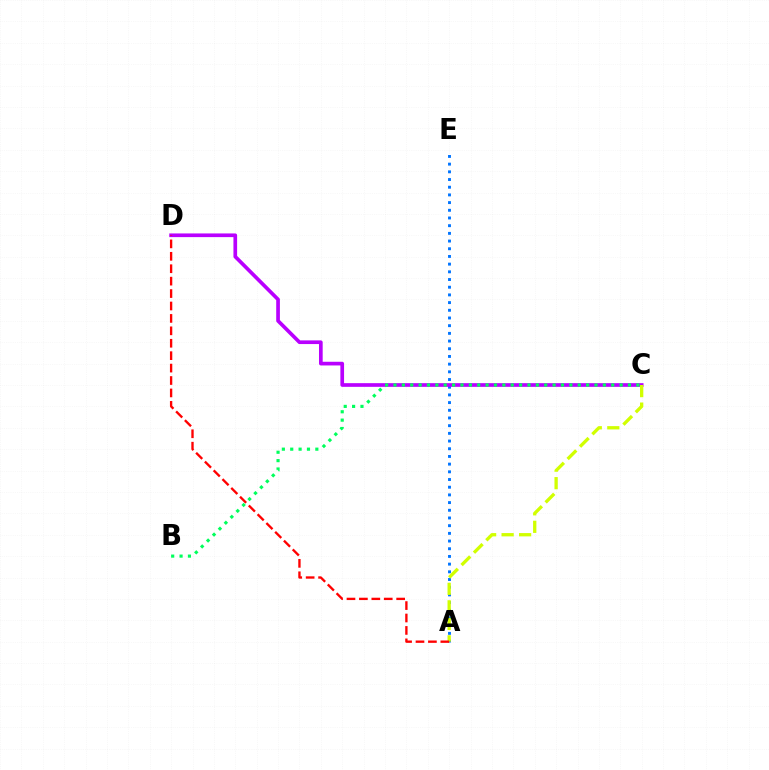{('A', 'E'): [{'color': '#0074ff', 'line_style': 'dotted', 'thickness': 2.09}], ('C', 'D'): [{'color': '#b900ff', 'line_style': 'solid', 'thickness': 2.65}], ('A', 'C'): [{'color': '#d1ff00', 'line_style': 'dashed', 'thickness': 2.38}], ('A', 'D'): [{'color': '#ff0000', 'line_style': 'dashed', 'thickness': 1.69}], ('B', 'C'): [{'color': '#00ff5c', 'line_style': 'dotted', 'thickness': 2.28}]}